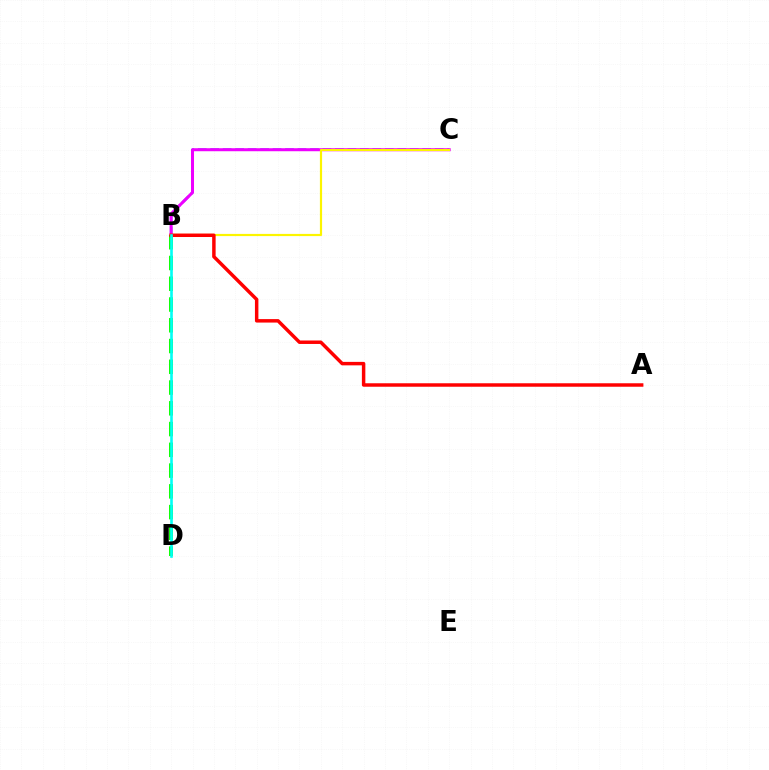{('B', 'C'): [{'color': '#0010ff', 'line_style': 'dashed', 'thickness': 1.69}, {'color': '#ee00ff', 'line_style': 'solid', 'thickness': 2.17}, {'color': '#fcf500', 'line_style': 'solid', 'thickness': 1.58}], ('B', 'D'): [{'color': '#08ff00', 'line_style': 'dashed', 'thickness': 2.82}, {'color': '#00fff6', 'line_style': 'solid', 'thickness': 1.89}], ('A', 'B'): [{'color': '#ff0000', 'line_style': 'solid', 'thickness': 2.5}]}